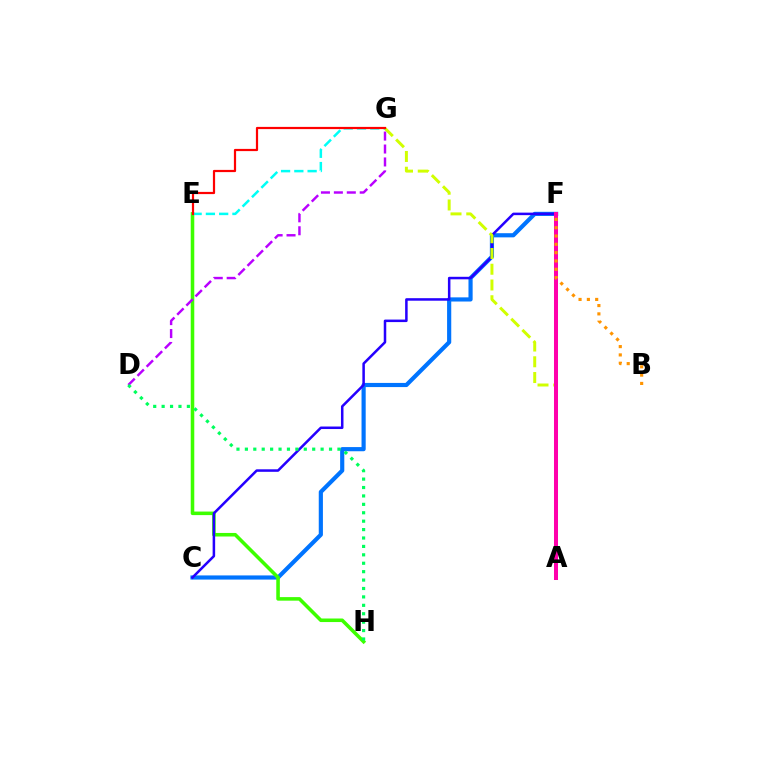{('C', 'F'): [{'color': '#0074ff', 'line_style': 'solid', 'thickness': 3.0}, {'color': '#2500ff', 'line_style': 'solid', 'thickness': 1.81}], ('E', 'H'): [{'color': '#3dff00', 'line_style': 'solid', 'thickness': 2.56}], ('A', 'G'): [{'color': '#d1ff00', 'line_style': 'dashed', 'thickness': 2.14}], ('D', 'G'): [{'color': '#b900ff', 'line_style': 'dashed', 'thickness': 1.76}], ('D', 'H'): [{'color': '#00ff5c', 'line_style': 'dotted', 'thickness': 2.29}], ('A', 'F'): [{'color': '#ff00ac', 'line_style': 'solid', 'thickness': 2.89}], ('E', 'G'): [{'color': '#00fff6', 'line_style': 'dashed', 'thickness': 1.8}, {'color': '#ff0000', 'line_style': 'solid', 'thickness': 1.59}], ('B', 'F'): [{'color': '#ff9400', 'line_style': 'dotted', 'thickness': 2.26}]}